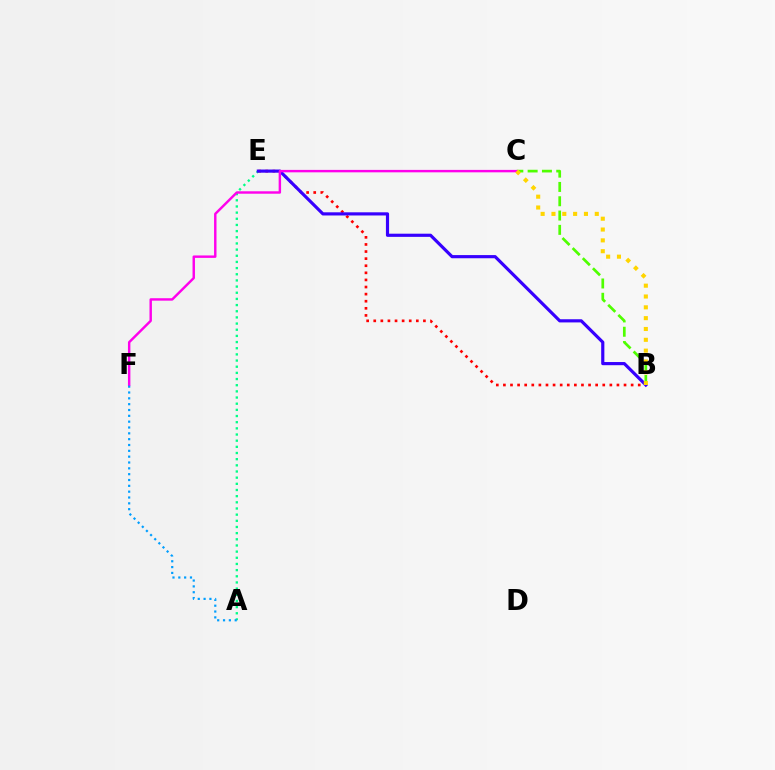{('B', 'C'): [{'color': '#4fff00', 'line_style': 'dashed', 'thickness': 1.94}, {'color': '#ffd500', 'line_style': 'dotted', 'thickness': 2.94}], ('A', 'E'): [{'color': '#00ff86', 'line_style': 'dotted', 'thickness': 1.67}], ('B', 'E'): [{'color': '#ff0000', 'line_style': 'dotted', 'thickness': 1.93}, {'color': '#3700ff', 'line_style': 'solid', 'thickness': 2.28}], ('C', 'F'): [{'color': '#ff00ed', 'line_style': 'solid', 'thickness': 1.75}], ('A', 'F'): [{'color': '#009eff', 'line_style': 'dotted', 'thickness': 1.58}]}